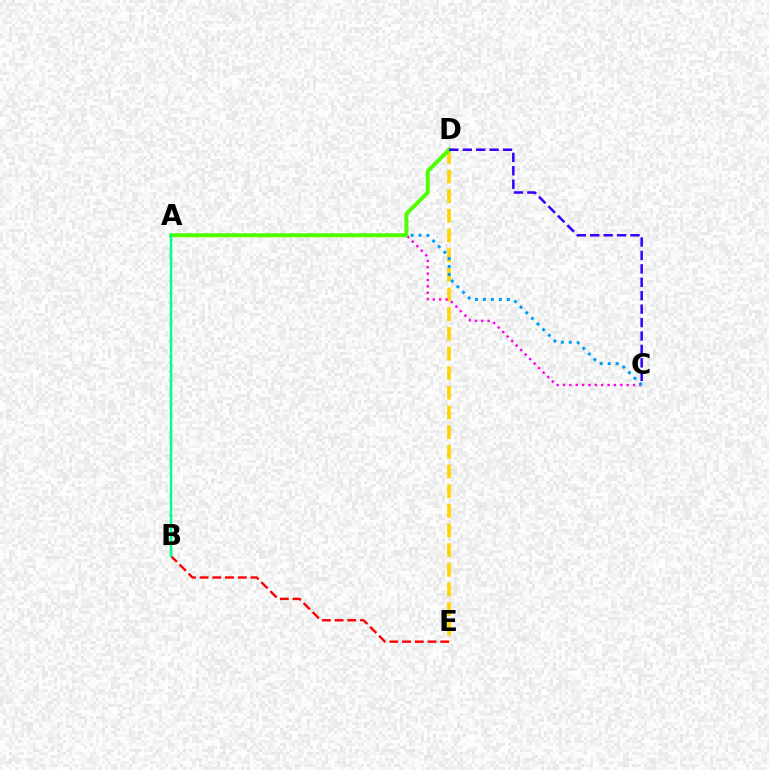{('D', 'E'): [{'color': '#ffd500', 'line_style': 'dashed', 'thickness': 2.67}], ('A', 'C'): [{'color': '#ff00ed', 'line_style': 'dotted', 'thickness': 1.73}, {'color': '#009eff', 'line_style': 'dotted', 'thickness': 2.16}], ('A', 'D'): [{'color': '#4fff00', 'line_style': 'solid', 'thickness': 2.84}], ('B', 'E'): [{'color': '#ff0000', 'line_style': 'dashed', 'thickness': 1.73}], ('C', 'D'): [{'color': '#3700ff', 'line_style': 'dashed', 'thickness': 1.82}], ('A', 'B'): [{'color': '#00ff86', 'line_style': 'solid', 'thickness': 1.78}]}